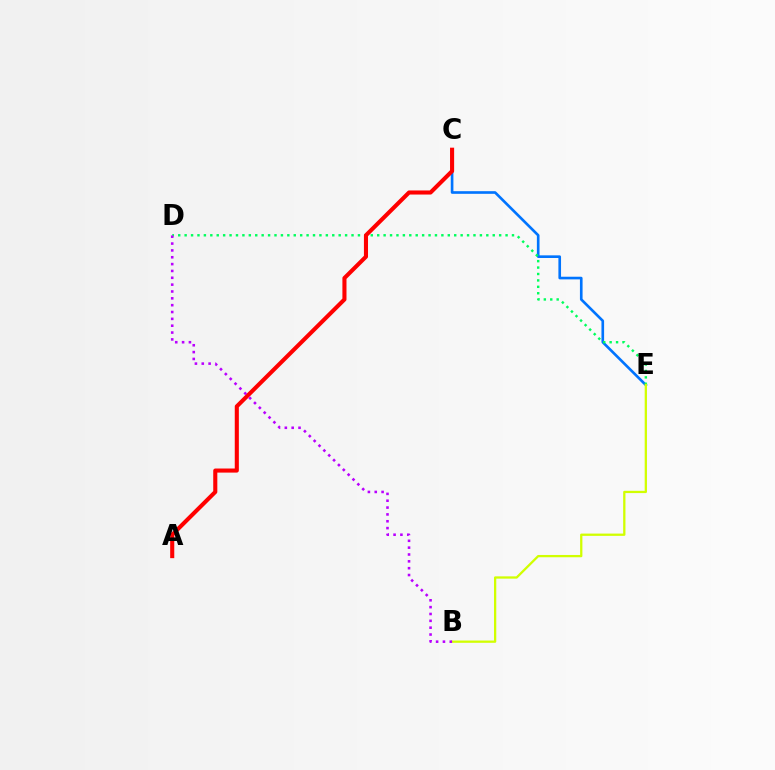{('C', 'E'): [{'color': '#0074ff', 'line_style': 'solid', 'thickness': 1.9}], ('D', 'E'): [{'color': '#00ff5c', 'line_style': 'dotted', 'thickness': 1.74}], ('A', 'C'): [{'color': '#ff0000', 'line_style': 'solid', 'thickness': 2.94}], ('B', 'E'): [{'color': '#d1ff00', 'line_style': 'solid', 'thickness': 1.64}], ('B', 'D'): [{'color': '#b900ff', 'line_style': 'dotted', 'thickness': 1.86}]}